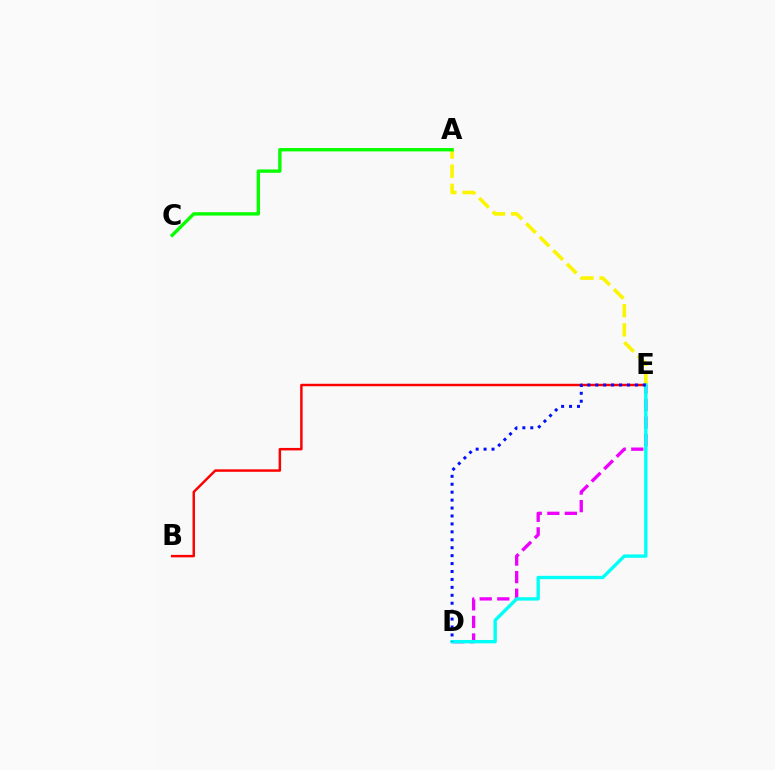{('A', 'E'): [{'color': '#fcf500', 'line_style': 'dashed', 'thickness': 2.6}], ('B', 'E'): [{'color': '#ff0000', 'line_style': 'solid', 'thickness': 1.77}], ('D', 'E'): [{'color': '#ee00ff', 'line_style': 'dashed', 'thickness': 2.39}, {'color': '#00fff6', 'line_style': 'solid', 'thickness': 2.43}, {'color': '#0010ff', 'line_style': 'dotted', 'thickness': 2.15}], ('A', 'C'): [{'color': '#08ff00', 'line_style': 'solid', 'thickness': 2.42}]}